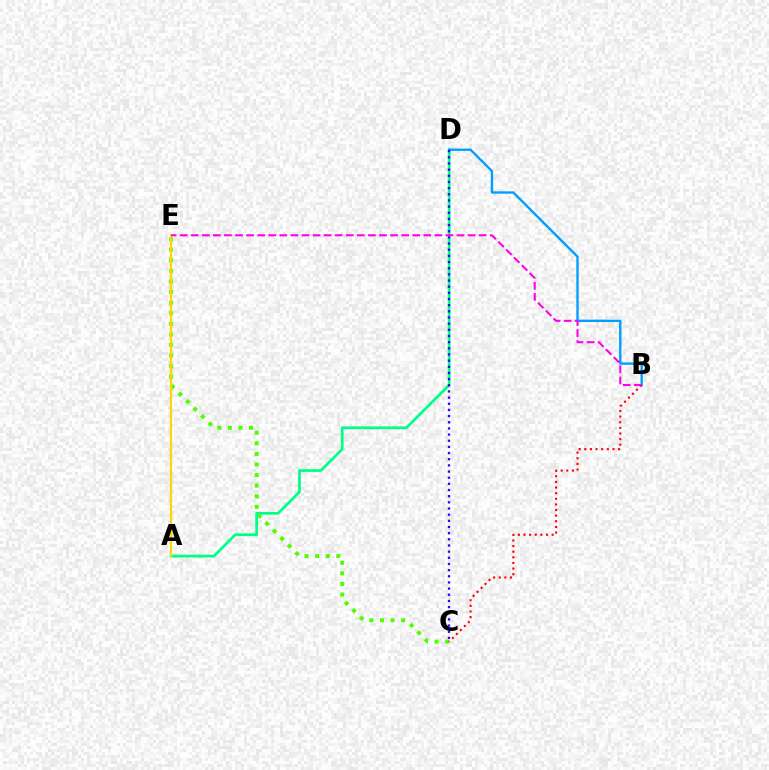{('C', 'E'): [{'color': '#4fff00', 'line_style': 'dotted', 'thickness': 2.88}], ('A', 'D'): [{'color': '#00ff86', 'line_style': 'solid', 'thickness': 1.97}], ('B', 'D'): [{'color': '#009eff', 'line_style': 'solid', 'thickness': 1.69}], ('B', 'C'): [{'color': '#ff0000', 'line_style': 'dotted', 'thickness': 1.53}], ('C', 'D'): [{'color': '#3700ff', 'line_style': 'dotted', 'thickness': 1.67}], ('A', 'E'): [{'color': '#ffd500', 'line_style': 'solid', 'thickness': 1.57}], ('B', 'E'): [{'color': '#ff00ed', 'line_style': 'dashed', 'thickness': 1.5}]}